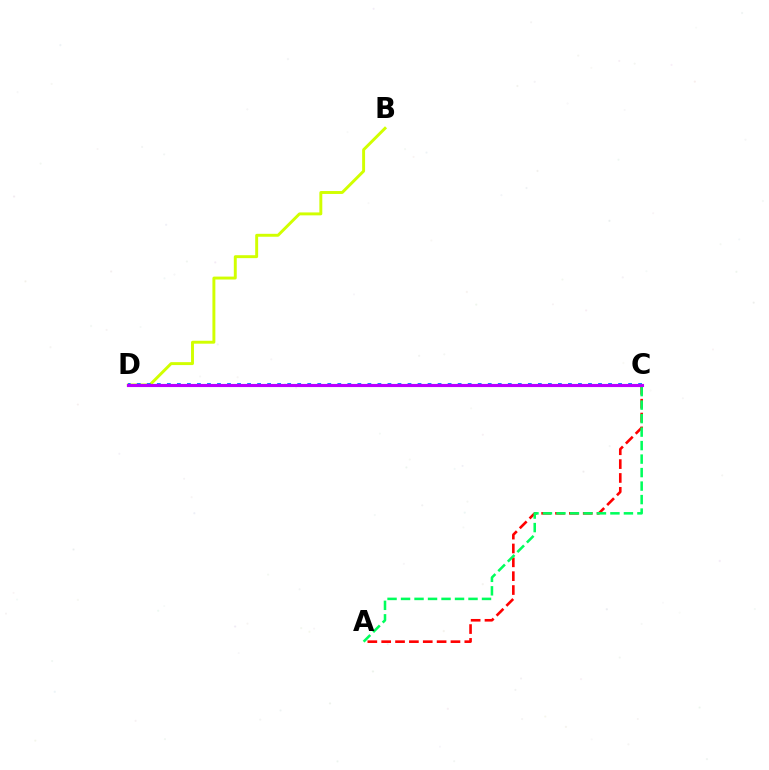{('A', 'C'): [{'color': '#ff0000', 'line_style': 'dashed', 'thickness': 1.88}, {'color': '#00ff5c', 'line_style': 'dashed', 'thickness': 1.83}], ('B', 'D'): [{'color': '#d1ff00', 'line_style': 'solid', 'thickness': 2.11}], ('C', 'D'): [{'color': '#0074ff', 'line_style': 'dotted', 'thickness': 2.72}, {'color': '#b900ff', 'line_style': 'solid', 'thickness': 2.24}]}